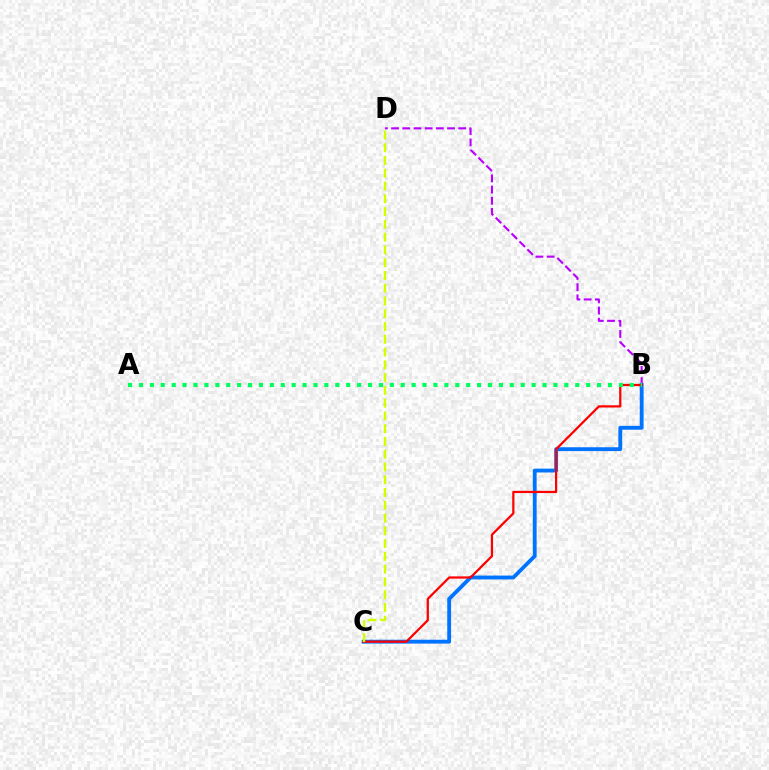{('B', 'C'): [{'color': '#0074ff', 'line_style': 'solid', 'thickness': 2.76}, {'color': '#ff0000', 'line_style': 'solid', 'thickness': 1.61}], ('B', 'D'): [{'color': '#b900ff', 'line_style': 'dashed', 'thickness': 1.52}], ('A', 'B'): [{'color': '#00ff5c', 'line_style': 'dotted', 'thickness': 2.96}], ('C', 'D'): [{'color': '#d1ff00', 'line_style': 'dashed', 'thickness': 1.73}]}